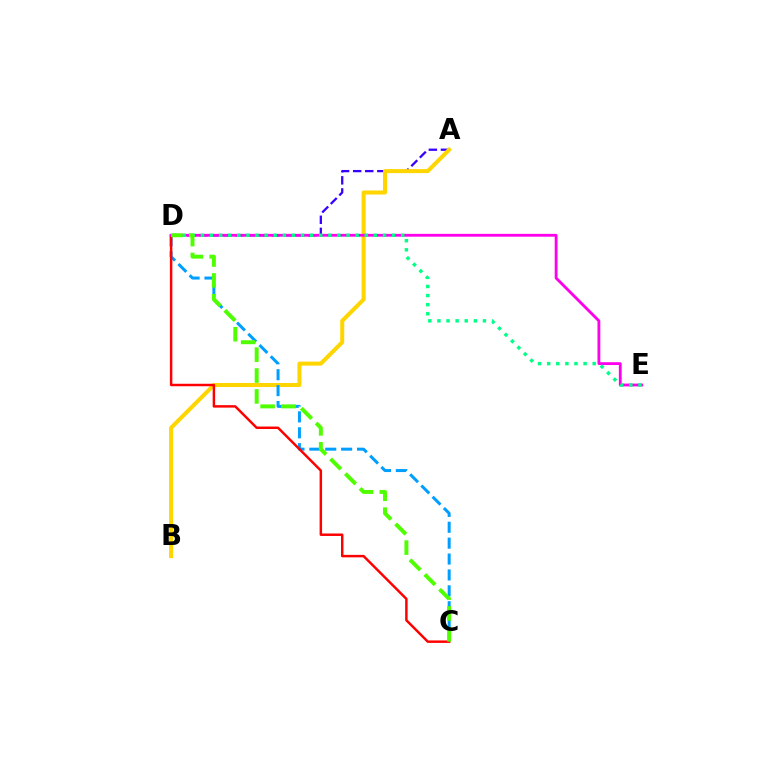{('A', 'D'): [{'color': '#3700ff', 'line_style': 'dashed', 'thickness': 1.64}], ('A', 'B'): [{'color': '#ffd500', 'line_style': 'solid', 'thickness': 2.89}], ('C', 'D'): [{'color': '#009eff', 'line_style': 'dashed', 'thickness': 2.16}, {'color': '#ff0000', 'line_style': 'solid', 'thickness': 1.78}, {'color': '#4fff00', 'line_style': 'dashed', 'thickness': 2.84}], ('D', 'E'): [{'color': '#ff00ed', 'line_style': 'solid', 'thickness': 2.04}, {'color': '#00ff86', 'line_style': 'dotted', 'thickness': 2.47}]}